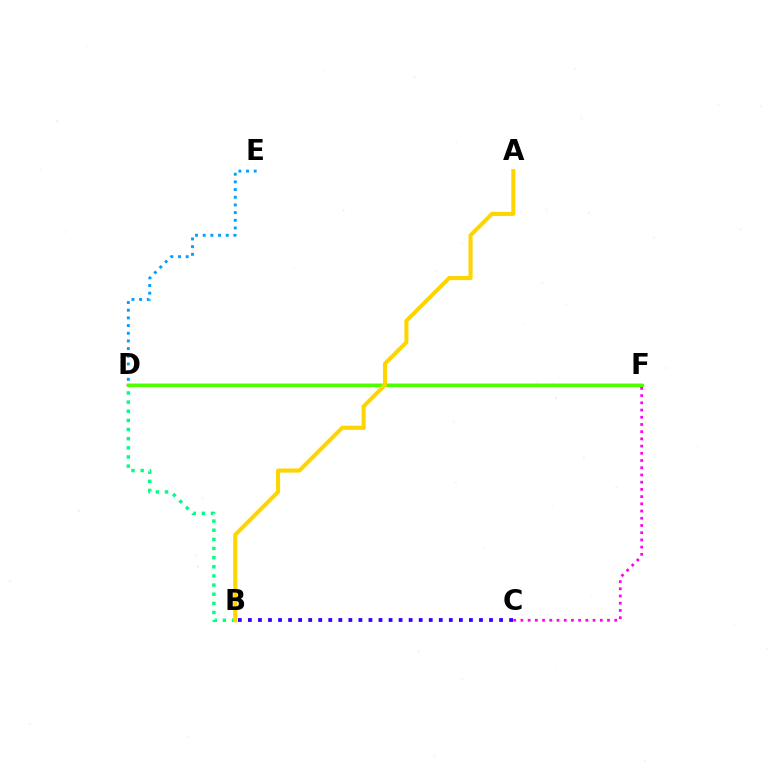{('B', 'D'): [{'color': '#00ff86', 'line_style': 'dotted', 'thickness': 2.48}], ('D', 'E'): [{'color': '#009eff', 'line_style': 'dotted', 'thickness': 2.09}], ('B', 'C'): [{'color': '#3700ff', 'line_style': 'dotted', 'thickness': 2.73}], ('D', 'F'): [{'color': '#ff0000', 'line_style': 'solid', 'thickness': 1.72}, {'color': '#4fff00', 'line_style': 'solid', 'thickness': 2.31}], ('A', 'B'): [{'color': '#ffd500', 'line_style': 'solid', 'thickness': 2.94}], ('C', 'F'): [{'color': '#ff00ed', 'line_style': 'dotted', 'thickness': 1.96}]}